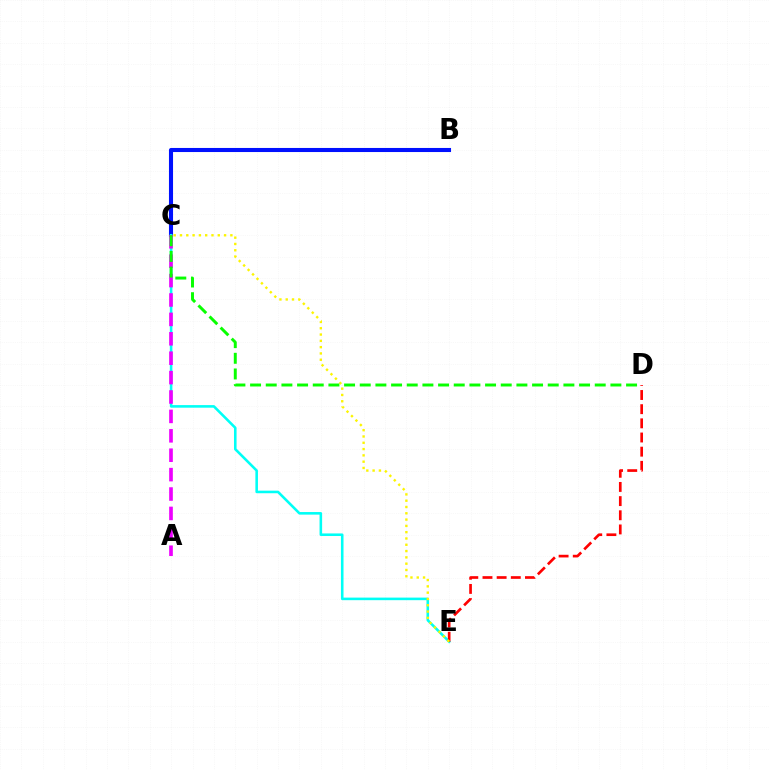{('B', 'C'): [{'color': '#0010ff', 'line_style': 'solid', 'thickness': 2.94}], ('C', 'E'): [{'color': '#00fff6', 'line_style': 'solid', 'thickness': 1.86}, {'color': '#fcf500', 'line_style': 'dotted', 'thickness': 1.71}], ('D', 'E'): [{'color': '#ff0000', 'line_style': 'dashed', 'thickness': 1.92}], ('A', 'C'): [{'color': '#ee00ff', 'line_style': 'dashed', 'thickness': 2.64}], ('C', 'D'): [{'color': '#08ff00', 'line_style': 'dashed', 'thickness': 2.13}]}